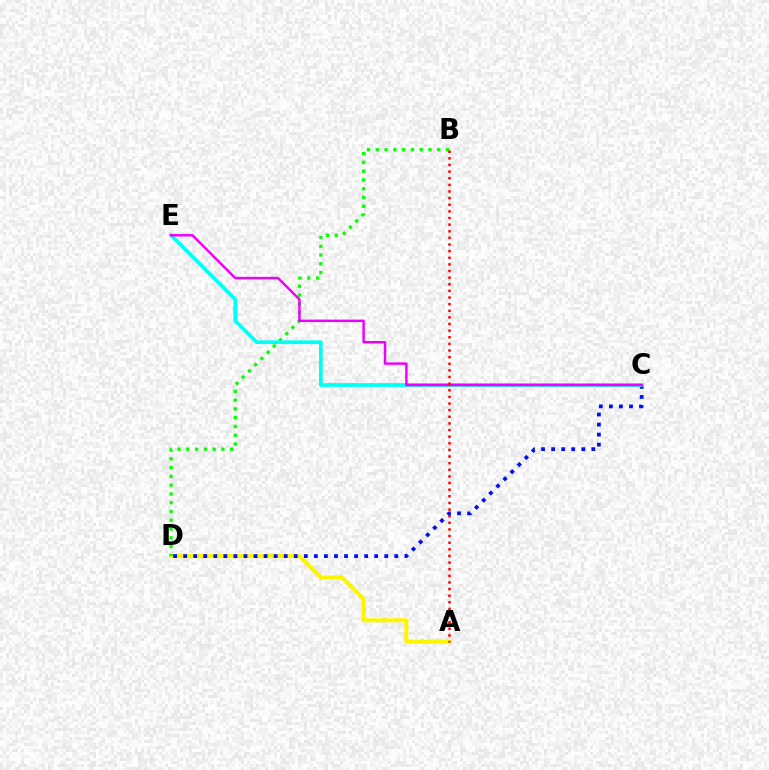{('A', 'D'): [{'color': '#fcf500', 'line_style': 'solid', 'thickness': 2.92}], ('C', 'D'): [{'color': '#0010ff', 'line_style': 'dotted', 'thickness': 2.73}], ('B', 'D'): [{'color': '#08ff00', 'line_style': 'dotted', 'thickness': 2.38}], ('C', 'E'): [{'color': '#00fff6', 'line_style': 'solid', 'thickness': 2.67}, {'color': '#ee00ff', 'line_style': 'solid', 'thickness': 1.76}], ('A', 'B'): [{'color': '#ff0000', 'line_style': 'dotted', 'thickness': 1.8}]}